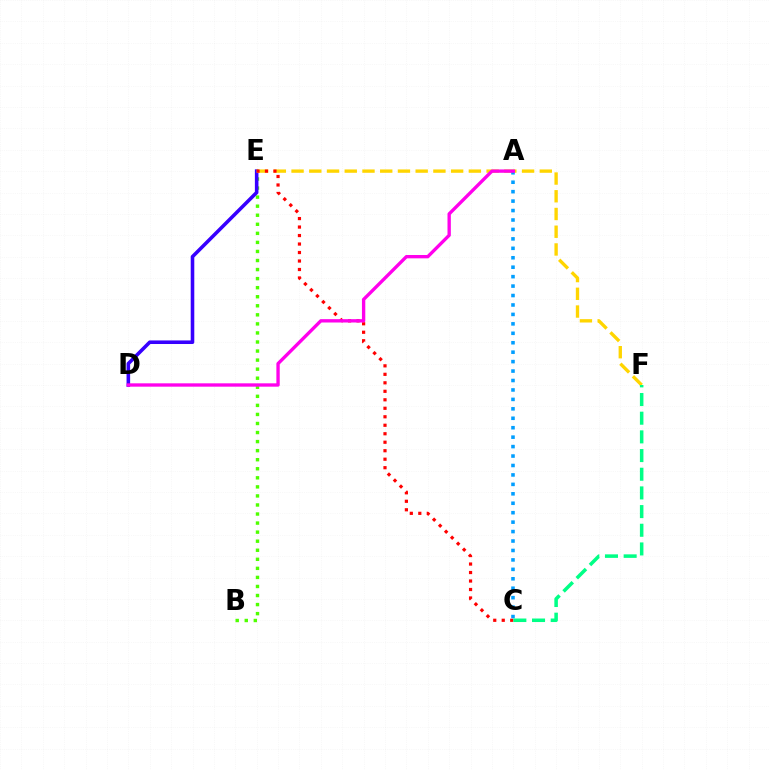{('B', 'E'): [{'color': '#4fff00', 'line_style': 'dotted', 'thickness': 2.46}], ('D', 'E'): [{'color': '#3700ff', 'line_style': 'solid', 'thickness': 2.58}], ('E', 'F'): [{'color': '#ffd500', 'line_style': 'dashed', 'thickness': 2.41}], ('C', 'E'): [{'color': '#ff0000', 'line_style': 'dotted', 'thickness': 2.31}], ('A', 'C'): [{'color': '#009eff', 'line_style': 'dotted', 'thickness': 2.57}], ('A', 'D'): [{'color': '#ff00ed', 'line_style': 'solid', 'thickness': 2.41}], ('C', 'F'): [{'color': '#00ff86', 'line_style': 'dashed', 'thickness': 2.54}]}